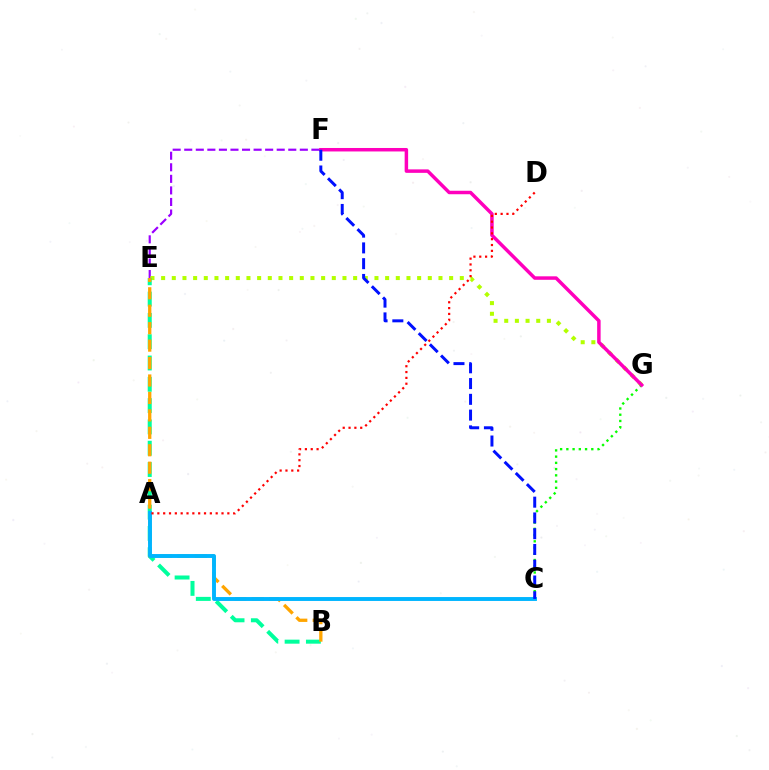{('E', 'F'): [{'color': '#9b00ff', 'line_style': 'dashed', 'thickness': 1.57}], ('E', 'G'): [{'color': '#b3ff00', 'line_style': 'dotted', 'thickness': 2.9}], ('B', 'E'): [{'color': '#00ff9d', 'line_style': 'dashed', 'thickness': 2.89}, {'color': '#ffa500', 'line_style': 'dashed', 'thickness': 2.37}], ('C', 'G'): [{'color': '#08ff00', 'line_style': 'dotted', 'thickness': 1.69}], ('F', 'G'): [{'color': '#ff00bd', 'line_style': 'solid', 'thickness': 2.5}], ('A', 'C'): [{'color': '#00b5ff', 'line_style': 'solid', 'thickness': 2.81}], ('C', 'F'): [{'color': '#0010ff', 'line_style': 'dashed', 'thickness': 2.14}], ('A', 'D'): [{'color': '#ff0000', 'line_style': 'dotted', 'thickness': 1.58}]}